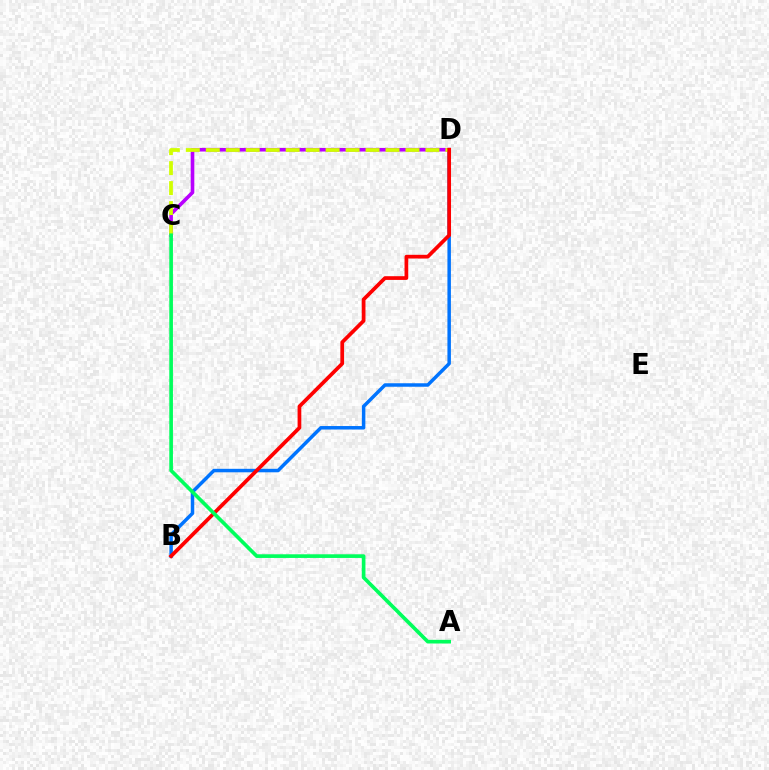{('B', 'D'): [{'color': '#0074ff', 'line_style': 'solid', 'thickness': 2.51}, {'color': '#ff0000', 'line_style': 'solid', 'thickness': 2.68}], ('C', 'D'): [{'color': '#b900ff', 'line_style': 'solid', 'thickness': 2.61}, {'color': '#d1ff00', 'line_style': 'dashed', 'thickness': 2.71}], ('A', 'C'): [{'color': '#00ff5c', 'line_style': 'solid', 'thickness': 2.64}]}